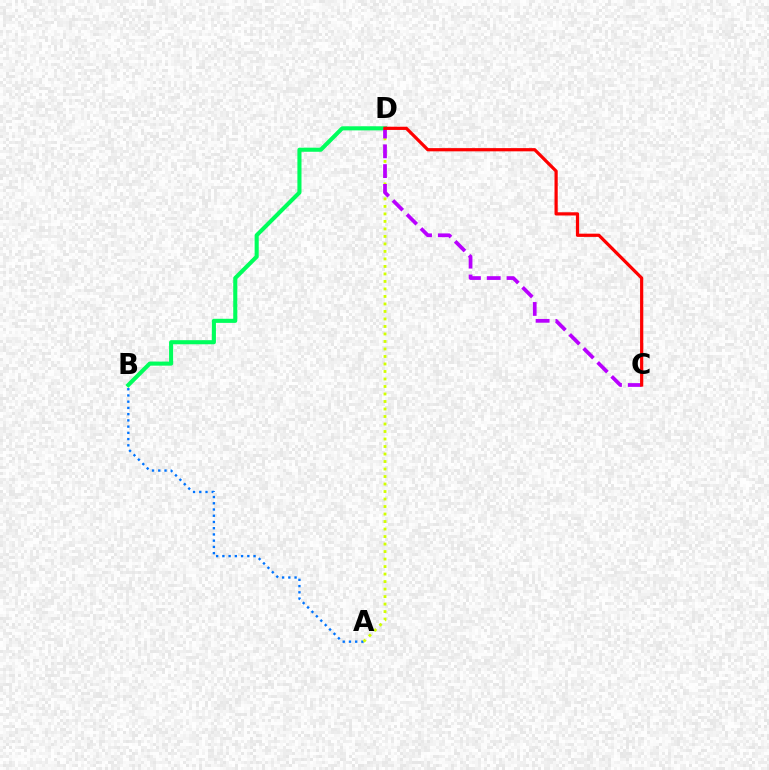{('B', 'D'): [{'color': '#00ff5c', 'line_style': 'solid', 'thickness': 2.94}], ('A', 'B'): [{'color': '#0074ff', 'line_style': 'dotted', 'thickness': 1.69}], ('A', 'D'): [{'color': '#d1ff00', 'line_style': 'dotted', 'thickness': 2.04}], ('C', 'D'): [{'color': '#b900ff', 'line_style': 'dashed', 'thickness': 2.69}, {'color': '#ff0000', 'line_style': 'solid', 'thickness': 2.32}]}